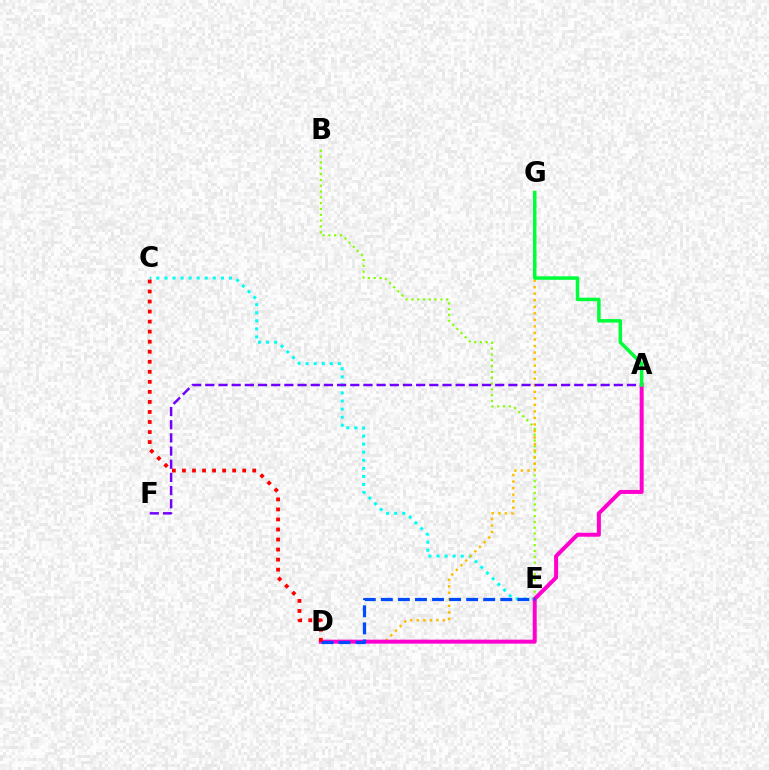{('C', 'E'): [{'color': '#00fff6', 'line_style': 'dotted', 'thickness': 2.19}], ('B', 'E'): [{'color': '#84ff00', 'line_style': 'dotted', 'thickness': 1.58}], ('D', 'G'): [{'color': '#ffbd00', 'line_style': 'dotted', 'thickness': 1.78}], ('A', 'D'): [{'color': '#ff00cf', 'line_style': 'solid', 'thickness': 2.87}], ('D', 'E'): [{'color': '#004bff', 'line_style': 'dashed', 'thickness': 2.32}], ('C', 'D'): [{'color': '#ff0000', 'line_style': 'dotted', 'thickness': 2.73}], ('A', 'F'): [{'color': '#7200ff', 'line_style': 'dashed', 'thickness': 1.79}], ('A', 'G'): [{'color': '#00ff39', 'line_style': 'solid', 'thickness': 2.53}]}